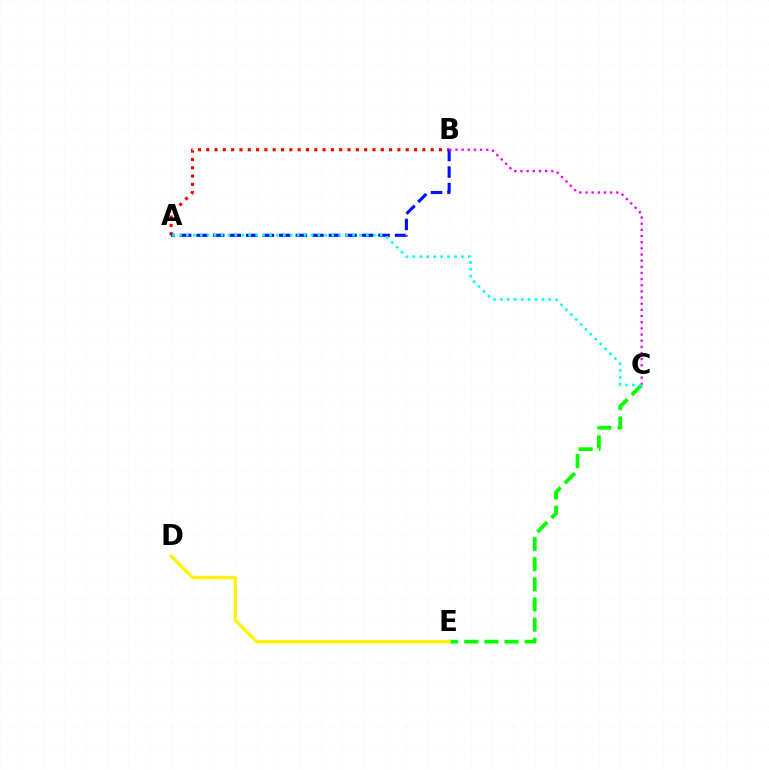{('C', 'E'): [{'color': '#08ff00', 'line_style': 'dashed', 'thickness': 2.73}], ('A', 'B'): [{'color': '#ff0000', 'line_style': 'dotted', 'thickness': 2.26}, {'color': '#0010ff', 'line_style': 'dashed', 'thickness': 2.25}], ('D', 'E'): [{'color': '#fcf500', 'line_style': 'solid', 'thickness': 2.38}], ('B', 'C'): [{'color': '#ee00ff', 'line_style': 'dotted', 'thickness': 1.67}], ('A', 'C'): [{'color': '#00fff6', 'line_style': 'dotted', 'thickness': 1.88}]}